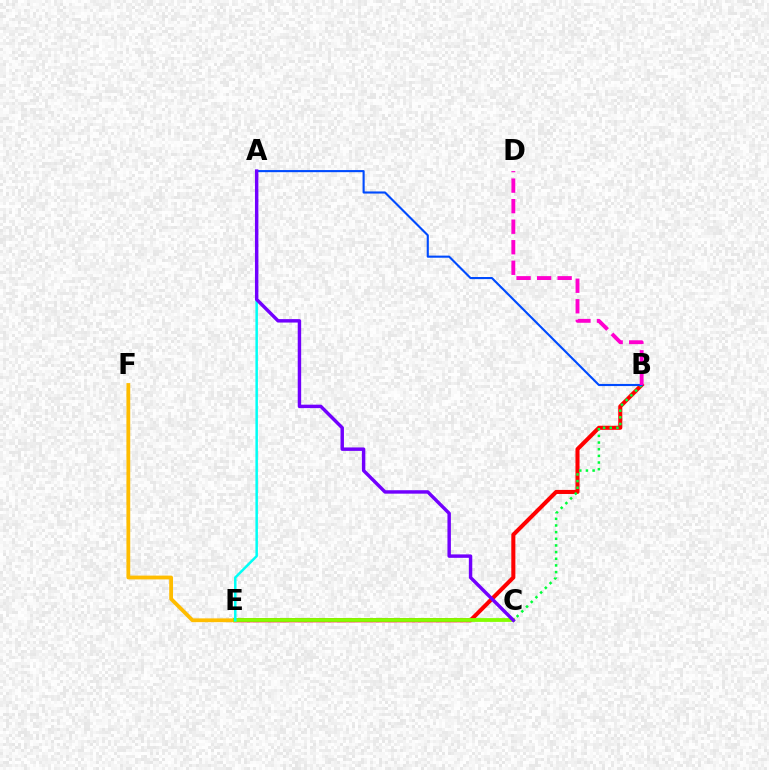{('B', 'E'): [{'color': '#ff0000', 'line_style': 'solid', 'thickness': 2.93}], ('B', 'C'): [{'color': '#00ff39', 'line_style': 'dotted', 'thickness': 1.81}], ('A', 'B'): [{'color': '#004bff', 'line_style': 'solid', 'thickness': 1.52}], ('E', 'F'): [{'color': '#ffbd00', 'line_style': 'solid', 'thickness': 2.73}], ('C', 'E'): [{'color': '#84ff00', 'line_style': 'solid', 'thickness': 2.74}], ('A', 'E'): [{'color': '#00fff6', 'line_style': 'solid', 'thickness': 1.8}], ('A', 'C'): [{'color': '#7200ff', 'line_style': 'solid', 'thickness': 2.48}], ('B', 'D'): [{'color': '#ff00cf', 'line_style': 'dashed', 'thickness': 2.79}]}